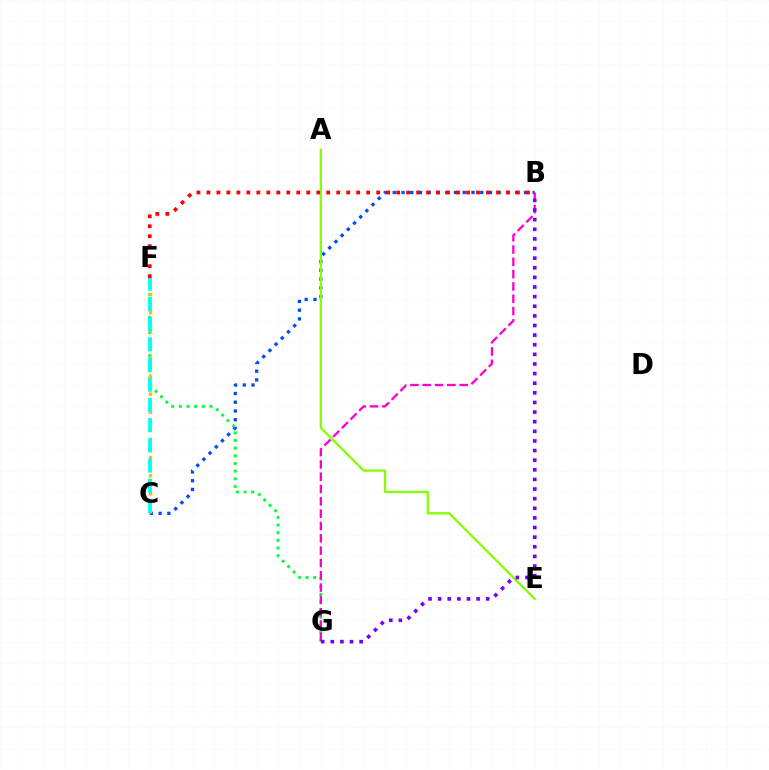{('B', 'C'): [{'color': '#004bff', 'line_style': 'dotted', 'thickness': 2.38}], ('F', 'G'): [{'color': '#00ff39', 'line_style': 'dotted', 'thickness': 2.08}], ('B', 'G'): [{'color': '#ff00cf', 'line_style': 'dashed', 'thickness': 1.67}, {'color': '#7200ff', 'line_style': 'dotted', 'thickness': 2.61}], ('A', 'E'): [{'color': '#84ff00', 'line_style': 'solid', 'thickness': 1.64}], ('C', 'F'): [{'color': '#ffbd00', 'line_style': 'dotted', 'thickness': 2.46}, {'color': '#00fff6', 'line_style': 'dashed', 'thickness': 2.74}], ('B', 'F'): [{'color': '#ff0000', 'line_style': 'dotted', 'thickness': 2.71}]}